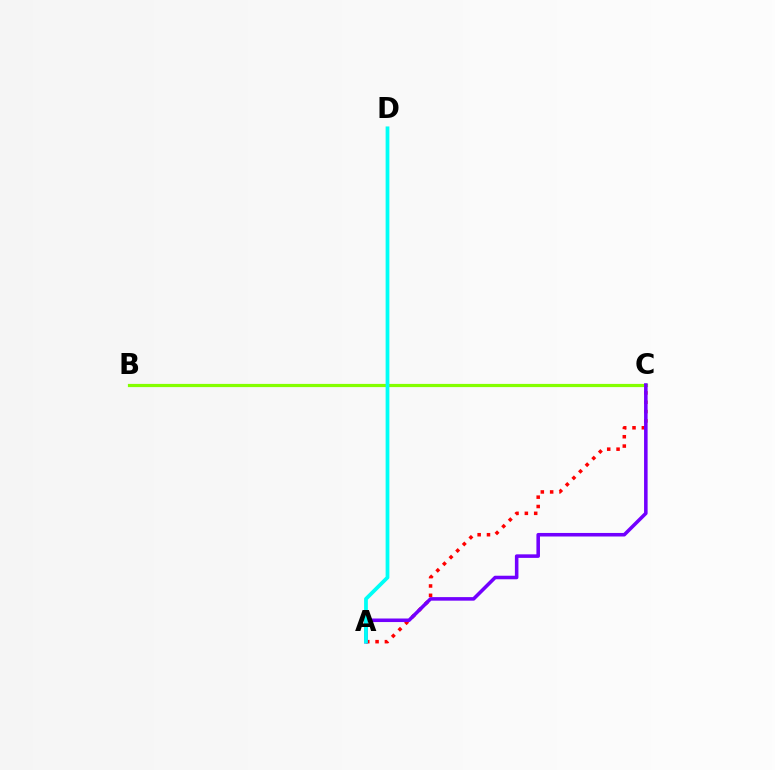{('A', 'C'): [{'color': '#ff0000', 'line_style': 'dotted', 'thickness': 2.54}, {'color': '#7200ff', 'line_style': 'solid', 'thickness': 2.56}], ('B', 'C'): [{'color': '#84ff00', 'line_style': 'solid', 'thickness': 2.3}], ('A', 'D'): [{'color': '#00fff6', 'line_style': 'solid', 'thickness': 2.71}]}